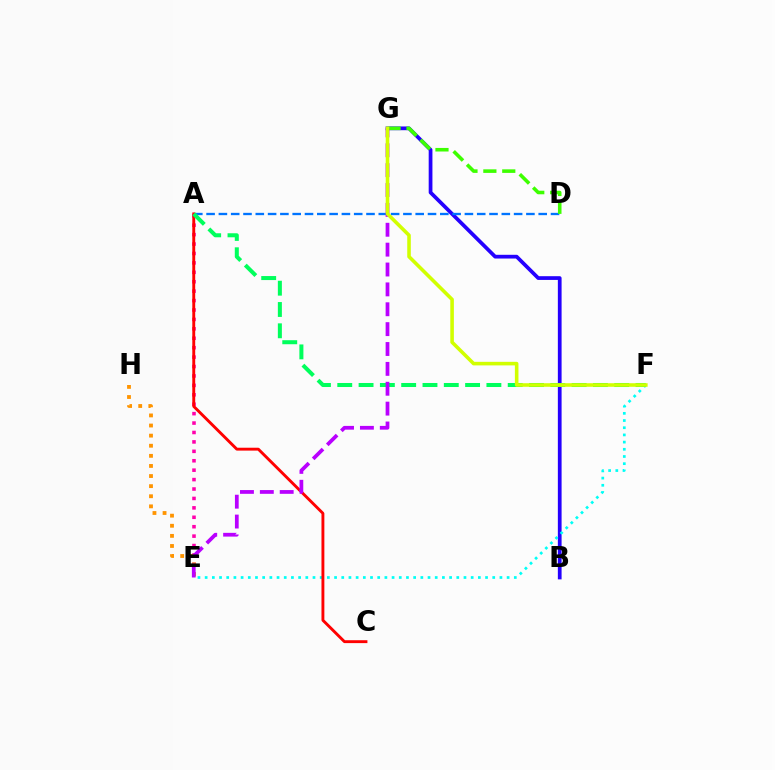{('B', 'G'): [{'color': '#2500ff', 'line_style': 'solid', 'thickness': 2.69}], ('A', 'D'): [{'color': '#0074ff', 'line_style': 'dashed', 'thickness': 1.67}], ('A', 'E'): [{'color': '#ff00ac', 'line_style': 'dotted', 'thickness': 2.56}], ('E', 'F'): [{'color': '#00fff6', 'line_style': 'dotted', 'thickness': 1.95}], ('D', 'G'): [{'color': '#3dff00', 'line_style': 'dashed', 'thickness': 2.57}], ('A', 'C'): [{'color': '#ff0000', 'line_style': 'solid', 'thickness': 2.08}], ('A', 'F'): [{'color': '#00ff5c', 'line_style': 'dashed', 'thickness': 2.89}], ('E', 'H'): [{'color': '#ff9400', 'line_style': 'dotted', 'thickness': 2.75}], ('E', 'G'): [{'color': '#b900ff', 'line_style': 'dashed', 'thickness': 2.7}], ('F', 'G'): [{'color': '#d1ff00', 'line_style': 'solid', 'thickness': 2.57}]}